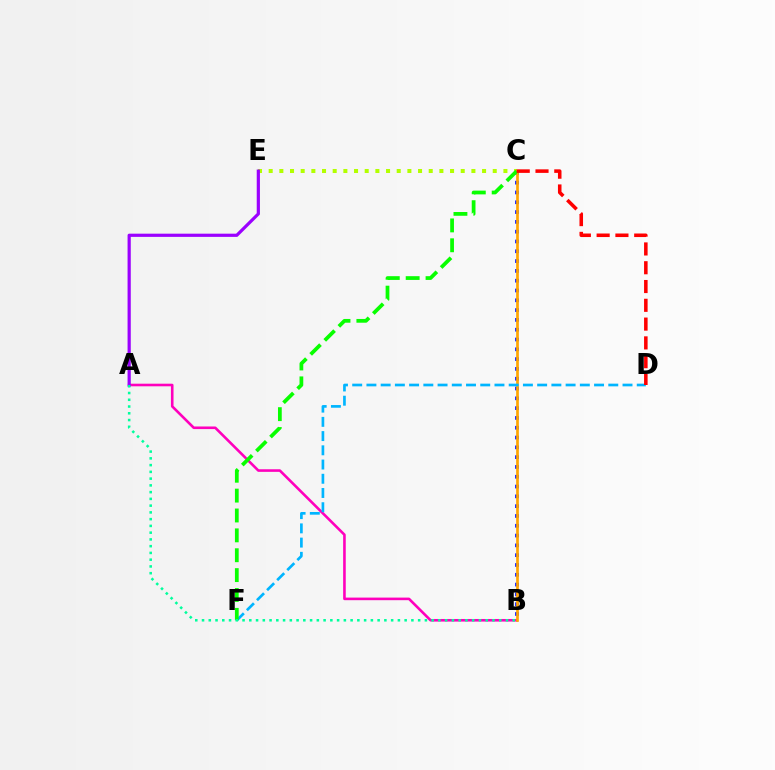{('A', 'B'): [{'color': '#ff00bd', 'line_style': 'solid', 'thickness': 1.87}, {'color': '#00ff9d', 'line_style': 'dotted', 'thickness': 1.84}], ('B', 'C'): [{'color': '#0010ff', 'line_style': 'dotted', 'thickness': 2.66}, {'color': '#ffa500', 'line_style': 'solid', 'thickness': 1.93}], ('C', 'E'): [{'color': '#b3ff00', 'line_style': 'dotted', 'thickness': 2.9}], ('D', 'F'): [{'color': '#00b5ff', 'line_style': 'dashed', 'thickness': 1.93}], ('A', 'E'): [{'color': '#9b00ff', 'line_style': 'solid', 'thickness': 2.3}], ('C', 'F'): [{'color': '#08ff00', 'line_style': 'dashed', 'thickness': 2.7}], ('C', 'D'): [{'color': '#ff0000', 'line_style': 'dashed', 'thickness': 2.55}]}